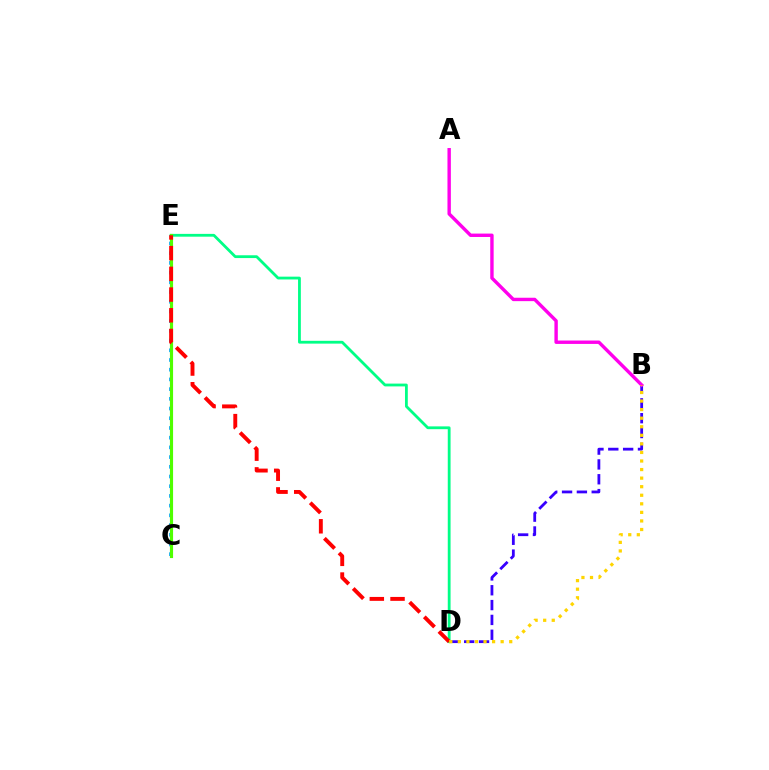{('B', 'D'): [{'color': '#3700ff', 'line_style': 'dashed', 'thickness': 2.02}, {'color': '#ffd500', 'line_style': 'dotted', 'thickness': 2.33}], ('A', 'B'): [{'color': '#ff00ed', 'line_style': 'solid', 'thickness': 2.45}], ('D', 'E'): [{'color': '#00ff86', 'line_style': 'solid', 'thickness': 2.02}, {'color': '#ff0000', 'line_style': 'dashed', 'thickness': 2.81}], ('C', 'E'): [{'color': '#009eff', 'line_style': 'dotted', 'thickness': 2.64}, {'color': '#4fff00', 'line_style': 'solid', 'thickness': 2.27}]}